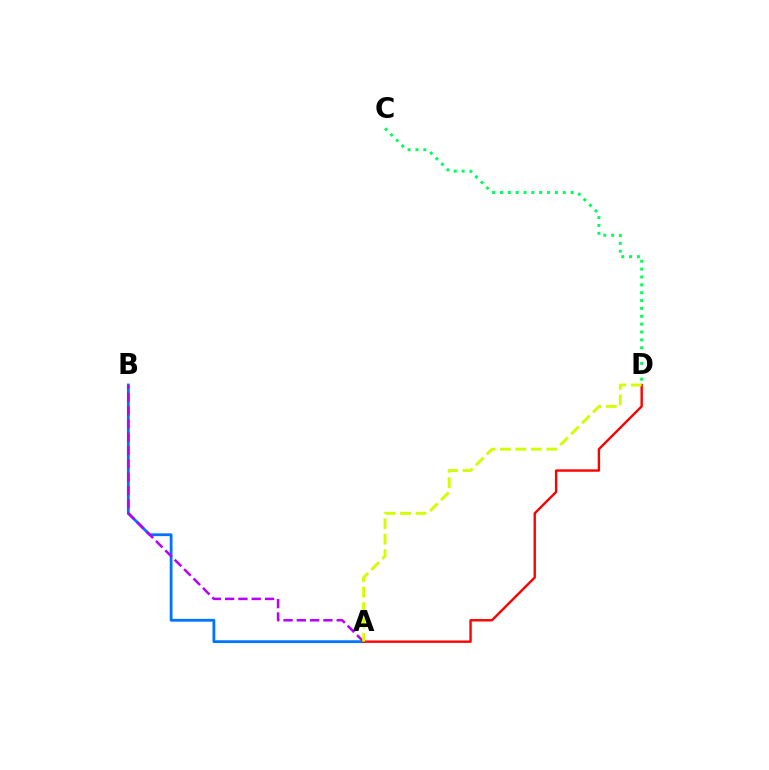{('A', 'B'): [{'color': '#0074ff', 'line_style': 'solid', 'thickness': 2.02}, {'color': '#b900ff', 'line_style': 'dashed', 'thickness': 1.81}], ('C', 'D'): [{'color': '#00ff5c', 'line_style': 'dotted', 'thickness': 2.14}], ('A', 'D'): [{'color': '#ff0000', 'line_style': 'solid', 'thickness': 1.72}, {'color': '#d1ff00', 'line_style': 'dashed', 'thickness': 2.1}]}